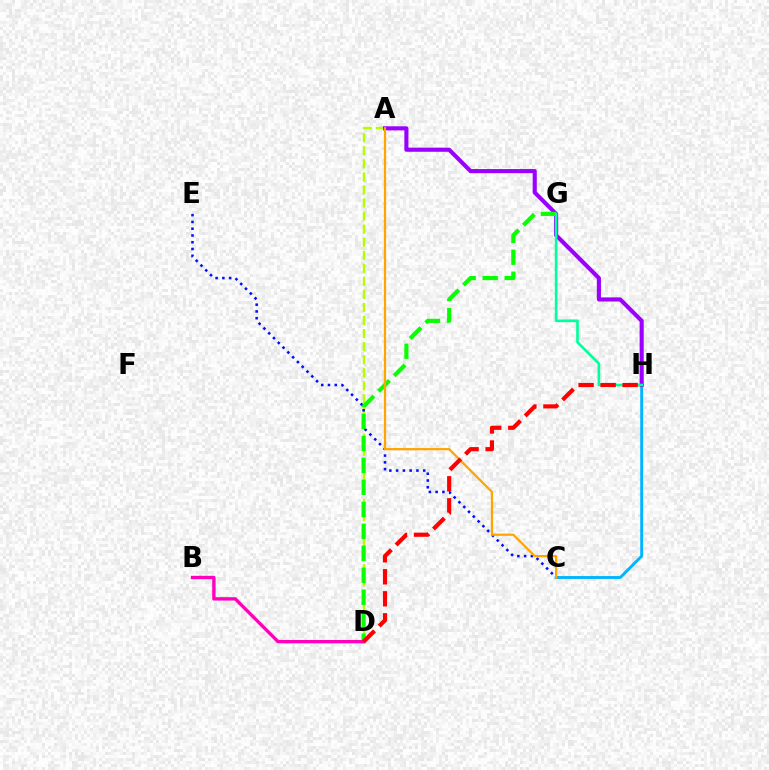{('C', 'H'): [{'color': '#00b5ff', 'line_style': 'solid', 'thickness': 2.08}], ('A', 'D'): [{'color': '#b3ff00', 'line_style': 'dashed', 'thickness': 1.77}], ('C', 'E'): [{'color': '#0010ff', 'line_style': 'dotted', 'thickness': 1.84}], ('A', 'H'): [{'color': '#9b00ff', 'line_style': 'solid', 'thickness': 2.96}], ('D', 'G'): [{'color': '#08ff00', 'line_style': 'dashed', 'thickness': 2.99}], ('G', 'H'): [{'color': '#00ff9d', 'line_style': 'solid', 'thickness': 1.9}], ('B', 'D'): [{'color': '#ff00bd', 'line_style': 'solid', 'thickness': 2.43}], ('A', 'C'): [{'color': '#ffa500', 'line_style': 'solid', 'thickness': 1.61}], ('D', 'H'): [{'color': '#ff0000', 'line_style': 'dashed', 'thickness': 2.99}]}